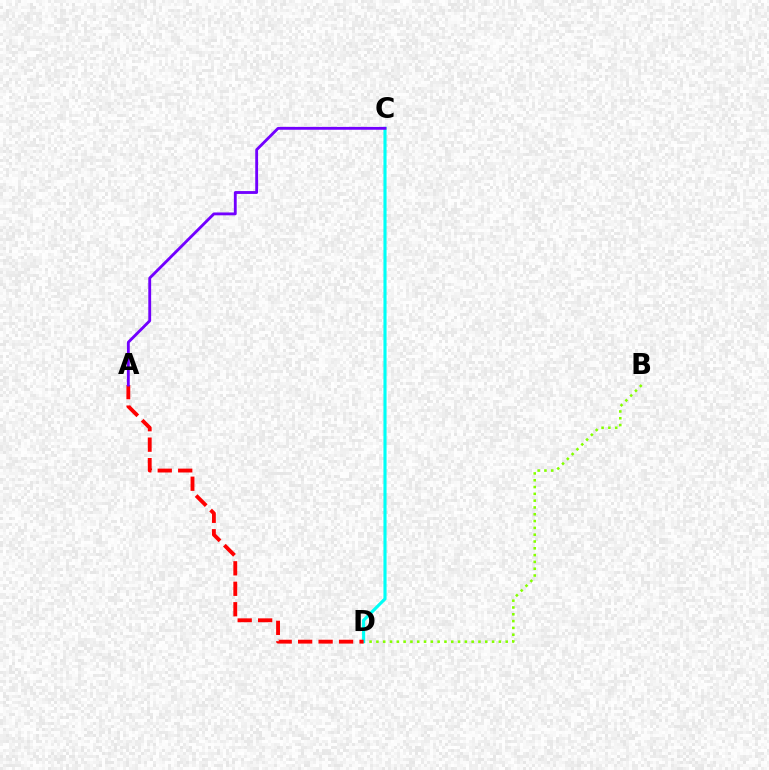{('B', 'D'): [{'color': '#84ff00', 'line_style': 'dotted', 'thickness': 1.85}], ('C', 'D'): [{'color': '#00fff6', 'line_style': 'solid', 'thickness': 2.24}], ('A', 'D'): [{'color': '#ff0000', 'line_style': 'dashed', 'thickness': 2.78}], ('A', 'C'): [{'color': '#7200ff', 'line_style': 'solid', 'thickness': 2.05}]}